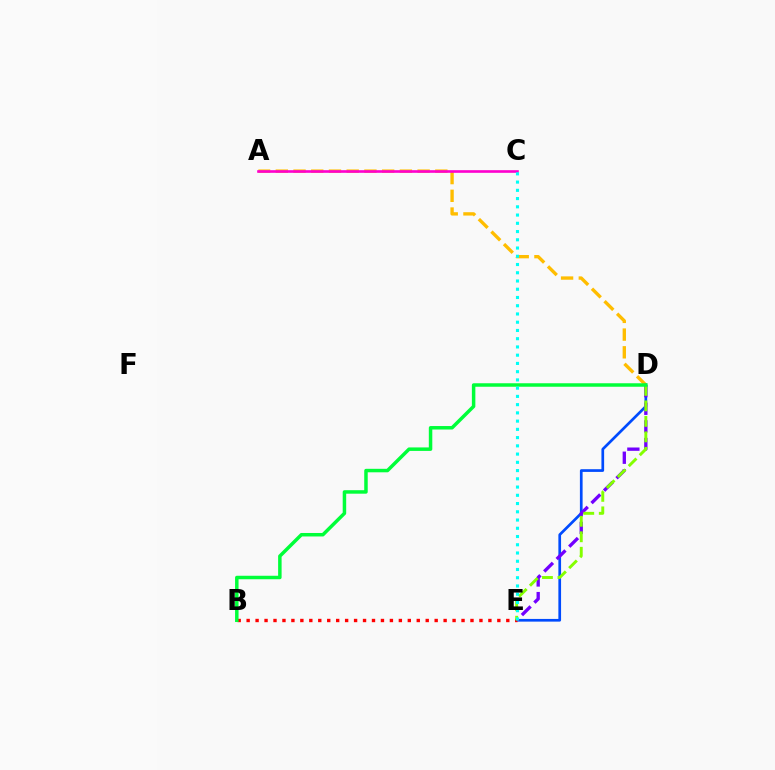{('A', 'D'): [{'color': '#ffbd00', 'line_style': 'dashed', 'thickness': 2.41}], ('D', 'E'): [{'color': '#004bff', 'line_style': 'solid', 'thickness': 1.94}, {'color': '#7200ff', 'line_style': 'dashed', 'thickness': 2.39}, {'color': '#84ff00', 'line_style': 'dashed', 'thickness': 2.1}], ('B', 'E'): [{'color': '#ff0000', 'line_style': 'dotted', 'thickness': 2.43}], ('A', 'C'): [{'color': '#ff00cf', 'line_style': 'solid', 'thickness': 1.9}], ('B', 'D'): [{'color': '#00ff39', 'line_style': 'solid', 'thickness': 2.51}], ('C', 'E'): [{'color': '#00fff6', 'line_style': 'dotted', 'thickness': 2.24}]}